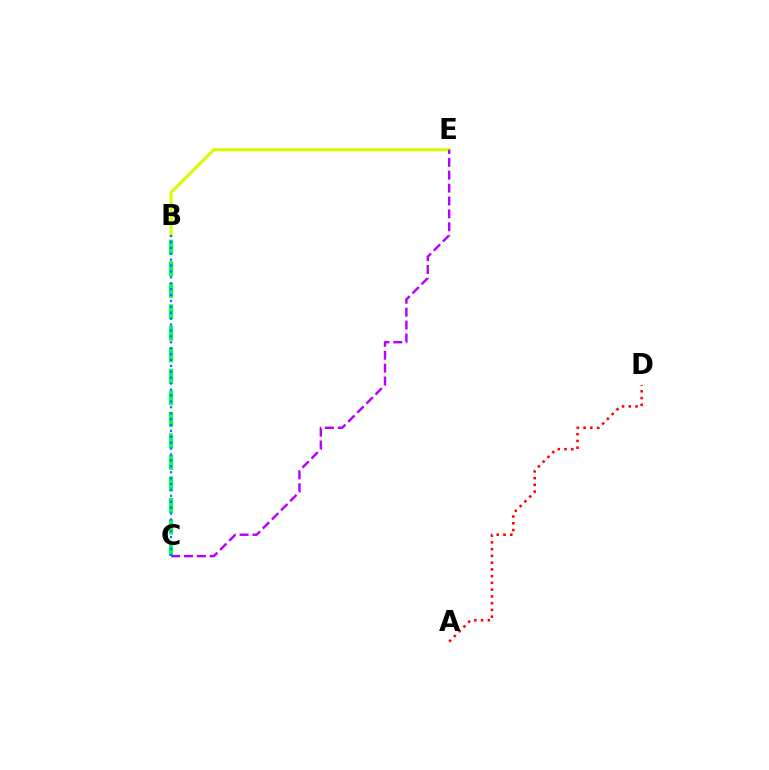{('B', 'E'): [{'color': '#d1ff00', 'line_style': 'solid', 'thickness': 2.21}], ('A', 'D'): [{'color': '#ff0000', 'line_style': 'dotted', 'thickness': 1.83}], ('B', 'C'): [{'color': '#00ff5c', 'line_style': 'dashed', 'thickness': 2.92}, {'color': '#0074ff', 'line_style': 'dotted', 'thickness': 1.6}], ('C', 'E'): [{'color': '#b900ff', 'line_style': 'dashed', 'thickness': 1.75}]}